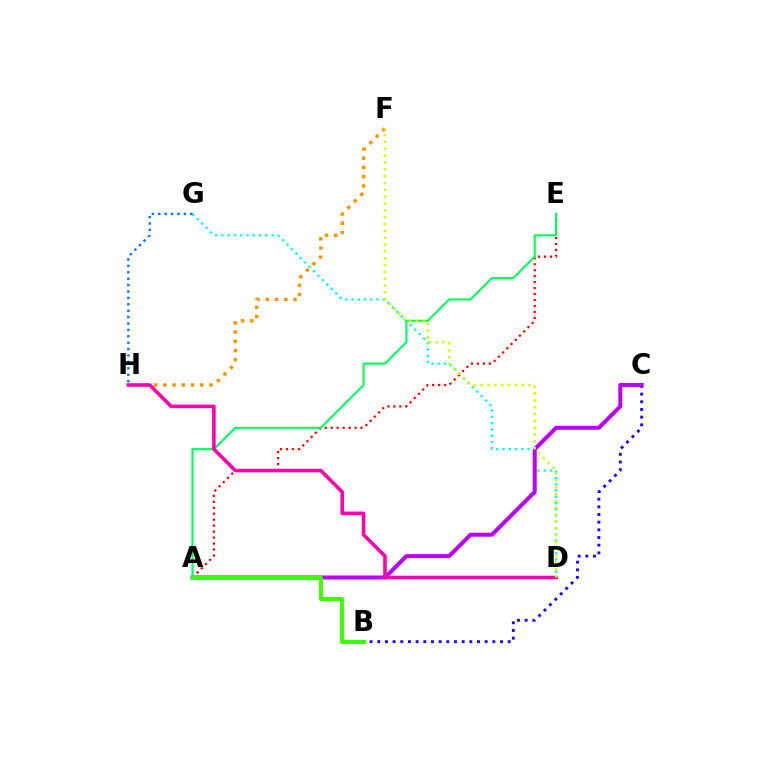{('F', 'H'): [{'color': '#ff9400', 'line_style': 'dotted', 'thickness': 2.51}], ('B', 'C'): [{'color': '#2500ff', 'line_style': 'dotted', 'thickness': 2.08}], ('D', 'G'): [{'color': '#00fff6', 'line_style': 'dotted', 'thickness': 1.7}], ('A', 'E'): [{'color': '#ff0000', 'line_style': 'dotted', 'thickness': 1.62}, {'color': '#00ff5c', 'line_style': 'solid', 'thickness': 1.52}], ('A', 'C'): [{'color': '#b900ff', 'line_style': 'solid', 'thickness': 2.89}], ('D', 'H'): [{'color': '#ff00ac', 'line_style': 'solid', 'thickness': 2.57}], ('G', 'H'): [{'color': '#0074ff', 'line_style': 'dotted', 'thickness': 1.74}], ('D', 'F'): [{'color': '#d1ff00', 'line_style': 'dotted', 'thickness': 1.86}], ('A', 'B'): [{'color': '#3dff00', 'line_style': 'solid', 'thickness': 2.88}]}